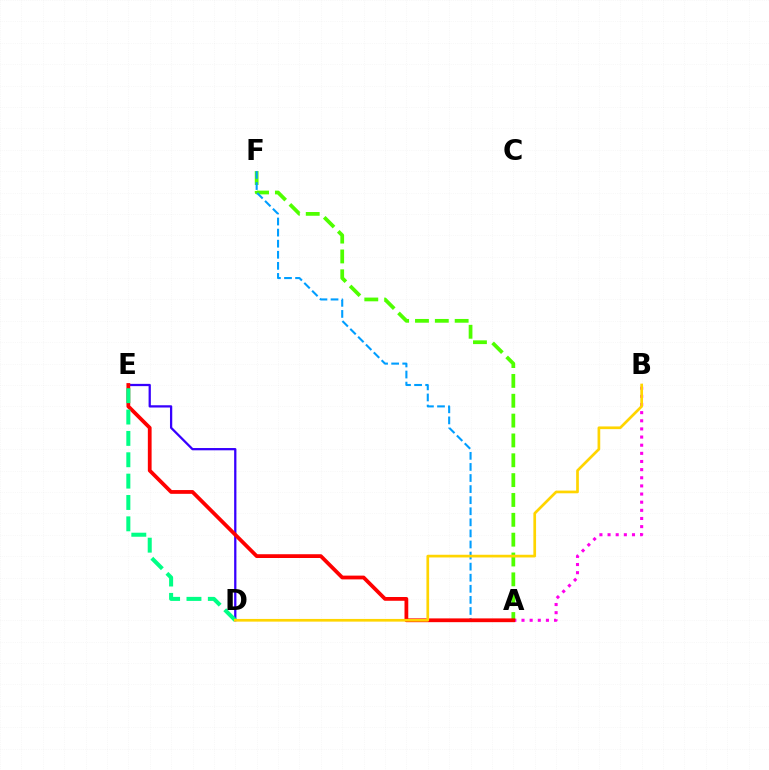{('A', 'B'): [{'color': '#ff00ed', 'line_style': 'dotted', 'thickness': 2.21}], ('D', 'E'): [{'color': '#3700ff', 'line_style': 'solid', 'thickness': 1.63}, {'color': '#00ff86', 'line_style': 'dashed', 'thickness': 2.9}], ('A', 'F'): [{'color': '#4fff00', 'line_style': 'dashed', 'thickness': 2.7}, {'color': '#009eff', 'line_style': 'dashed', 'thickness': 1.51}], ('A', 'E'): [{'color': '#ff0000', 'line_style': 'solid', 'thickness': 2.71}], ('B', 'D'): [{'color': '#ffd500', 'line_style': 'solid', 'thickness': 1.94}]}